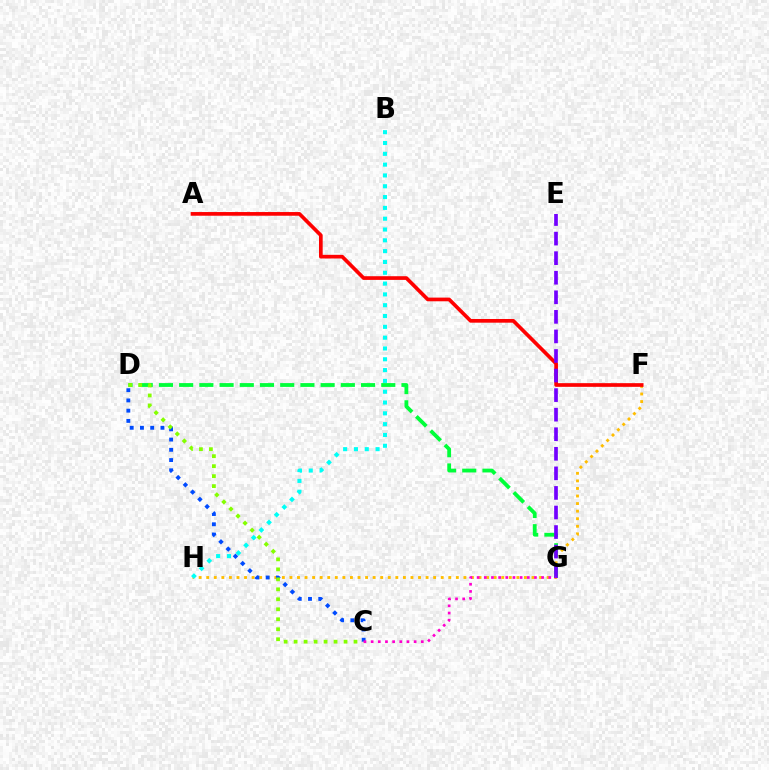{('F', 'H'): [{'color': '#ffbd00', 'line_style': 'dotted', 'thickness': 2.06}], ('D', 'G'): [{'color': '#00ff39', 'line_style': 'dashed', 'thickness': 2.75}], ('A', 'F'): [{'color': '#ff0000', 'line_style': 'solid', 'thickness': 2.65}], ('C', 'D'): [{'color': '#004bff', 'line_style': 'dotted', 'thickness': 2.78}, {'color': '#84ff00', 'line_style': 'dotted', 'thickness': 2.71}], ('B', 'H'): [{'color': '#00fff6', 'line_style': 'dotted', 'thickness': 2.94}], ('E', 'G'): [{'color': '#7200ff', 'line_style': 'dashed', 'thickness': 2.66}], ('C', 'G'): [{'color': '#ff00cf', 'line_style': 'dotted', 'thickness': 1.95}]}